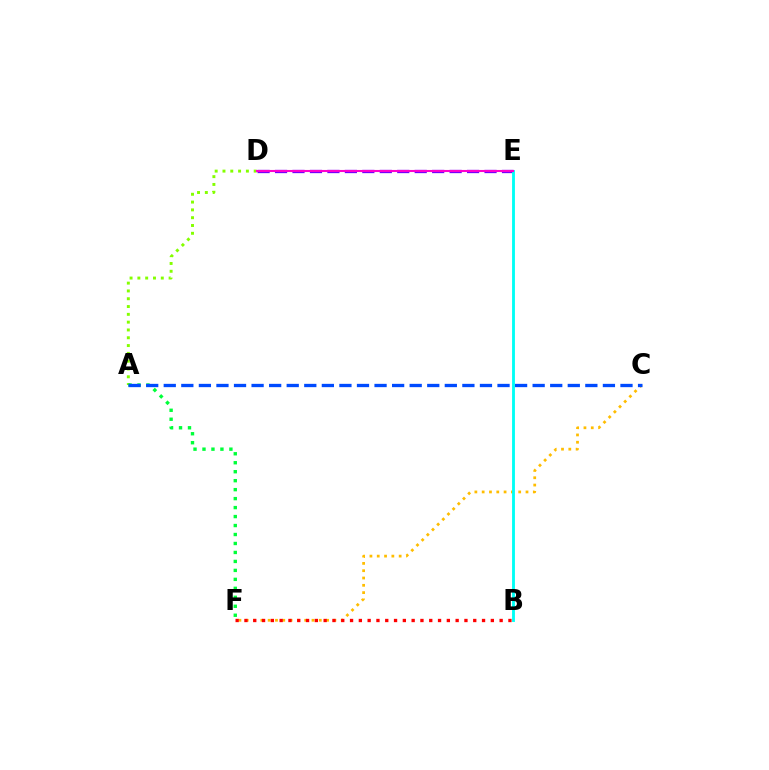{('A', 'D'): [{'color': '#84ff00', 'line_style': 'dotted', 'thickness': 2.12}], ('D', 'E'): [{'color': '#7200ff', 'line_style': 'dashed', 'thickness': 2.37}, {'color': '#ff00cf', 'line_style': 'solid', 'thickness': 1.5}], ('A', 'F'): [{'color': '#00ff39', 'line_style': 'dotted', 'thickness': 2.44}], ('C', 'F'): [{'color': '#ffbd00', 'line_style': 'dotted', 'thickness': 1.98}], ('A', 'C'): [{'color': '#004bff', 'line_style': 'dashed', 'thickness': 2.39}], ('B', 'F'): [{'color': '#ff0000', 'line_style': 'dotted', 'thickness': 2.39}], ('B', 'E'): [{'color': '#00fff6', 'line_style': 'solid', 'thickness': 2.05}]}